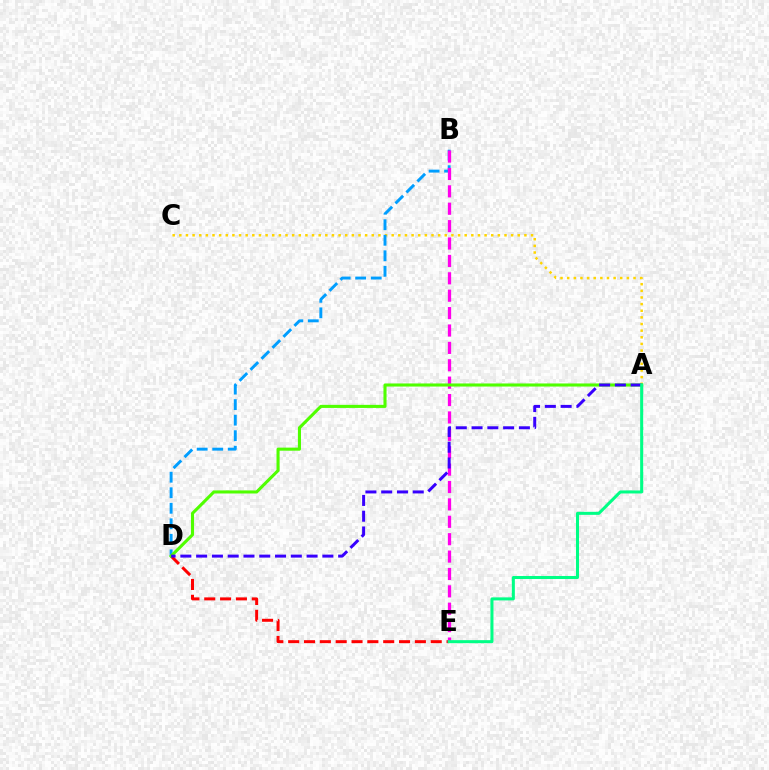{('A', 'C'): [{'color': '#ffd500', 'line_style': 'dotted', 'thickness': 1.8}], ('D', 'E'): [{'color': '#ff0000', 'line_style': 'dashed', 'thickness': 2.15}], ('B', 'D'): [{'color': '#009eff', 'line_style': 'dashed', 'thickness': 2.11}], ('B', 'E'): [{'color': '#ff00ed', 'line_style': 'dashed', 'thickness': 2.36}], ('A', 'D'): [{'color': '#4fff00', 'line_style': 'solid', 'thickness': 2.22}, {'color': '#3700ff', 'line_style': 'dashed', 'thickness': 2.14}], ('A', 'E'): [{'color': '#00ff86', 'line_style': 'solid', 'thickness': 2.18}]}